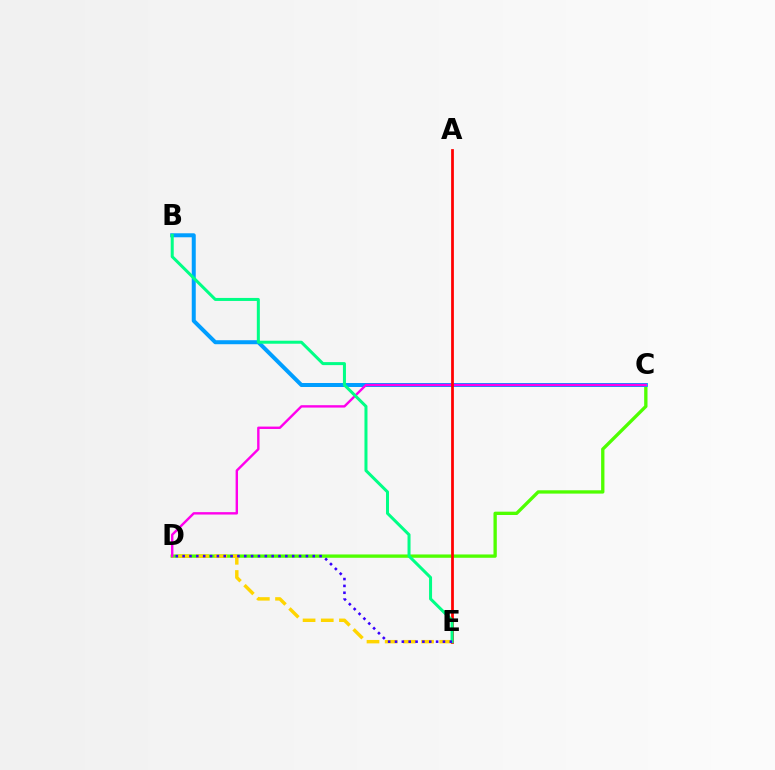{('C', 'D'): [{'color': '#4fff00', 'line_style': 'solid', 'thickness': 2.39}, {'color': '#ff00ed', 'line_style': 'solid', 'thickness': 1.73}], ('D', 'E'): [{'color': '#ffd500', 'line_style': 'dashed', 'thickness': 2.47}, {'color': '#3700ff', 'line_style': 'dotted', 'thickness': 1.86}], ('B', 'C'): [{'color': '#009eff', 'line_style': 'solid', 'thickness': 2.88}], ('A', 'E'): [{'color': '#ff0000', 'line_style': 'solid', 'thickness': 1.98}], ('B', 'E'): [{'color': '#00ff86', 'line_style': 'solid', 'thickness': 2.17}]}